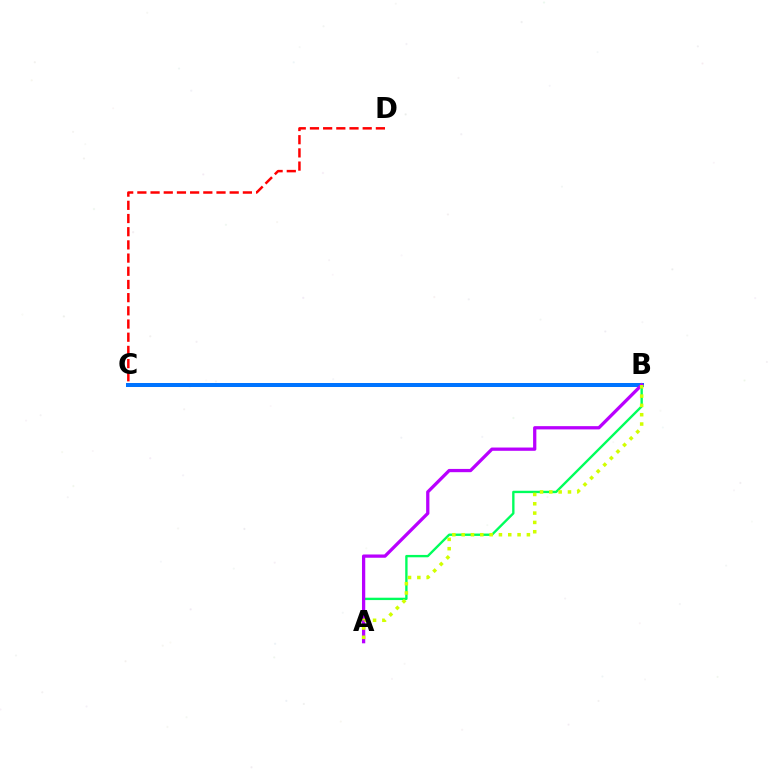{('A', 'B'): [{'color': '#00ff5c', 'line_style': 'solid', 'thickness': 1.7}, {'color': '#b900ff', 'line_style': 'solid', 'thickness': 2.35}, {'color': '#d1ff00', 'line_style': 'dotted', 'thickness': 2.53}], ('B', 'C'): [{'color': '#0074ff', 'line_style': 'solid', 'thickness': 2.89}], ('C', 'D'): [{'color': '#ff0000', 'line_style': 'dashed', 'thickness': 1.79}]}